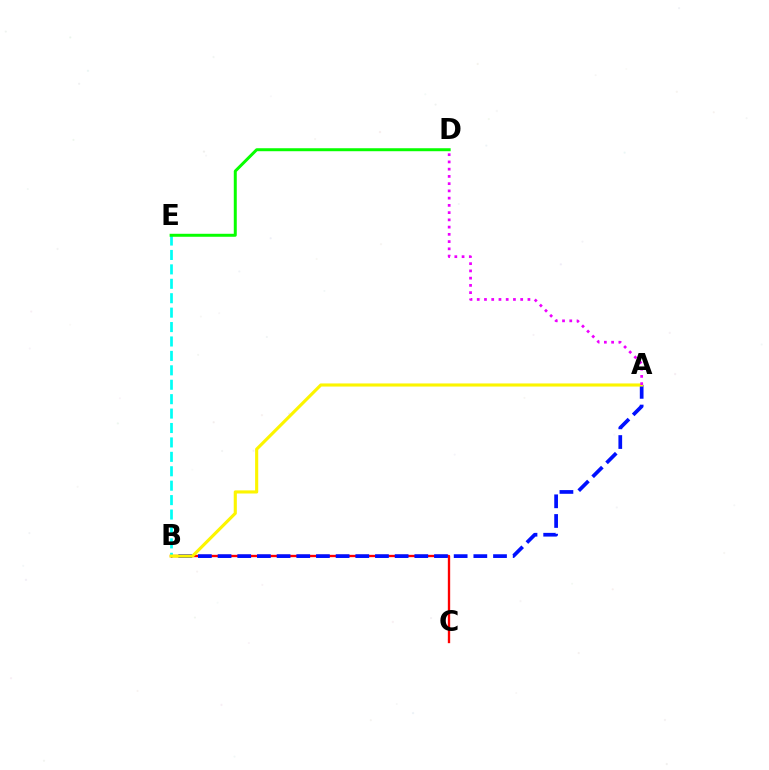{('B', 'C'): [{'color': '#ff0000', 'line_style': 'solid', 'thickness': 1.69}], ('A', 'B'): [{'color': '#0010ff', 'line_style': 'dashed', 'thickness': 2.67}, {'color': '#fcf500', 'line_style': 'solid', 'thickness': 2.24}], ('B', 'E'): [{'color': '#00fff6', 'line_style': 'dashed', 'thickness': 1.96}], ('D', 'E'): [{'color': '#08ff00', 'line_style': 'solid', 'thickness': 2.15}], ('A', 'D'): [{'color': '#ee00ff', 'line_style': 'dotted', 'thickness': 1.97}]}